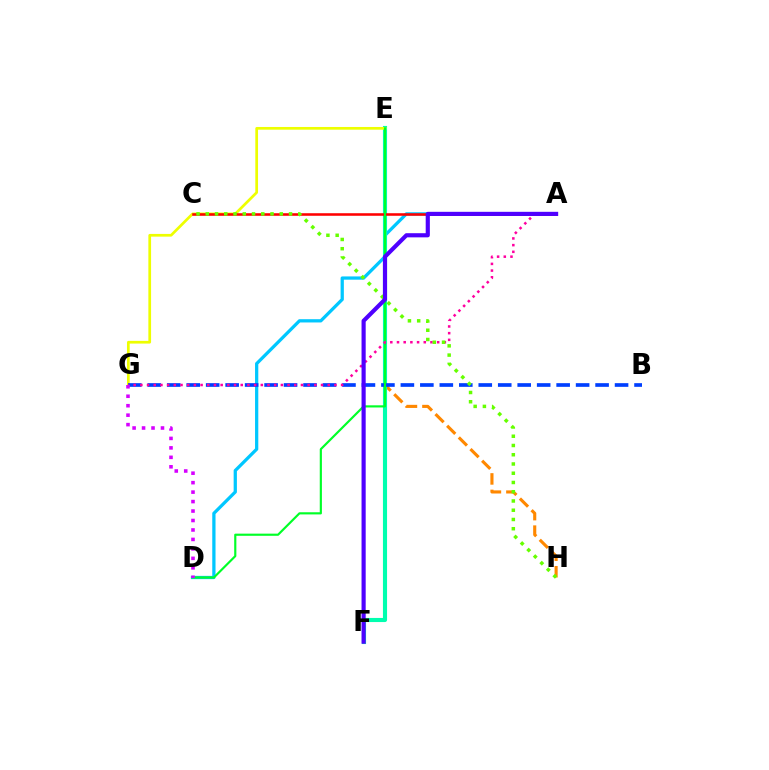{('E', 'H'): [{'color': '#ff8800', 'line_style': 'dashed', 'thickness': 2.24}], ('A', 'D'): [{'color': '#00c7ff', 'line_style': 'solid', 'thickness': 2.35}], ('E', 'F'): [{'color': '#00ffaf', 'line_style': 'solid', 'thickness': 2.96}], ('E', 'G'): [{'color': '#eeff00', 'line_style': 'solid', 'thickness': 1.96}], ('A', 'C'): [{'color': '#ff0000', 'line_style': 'solid', 'thickness': 1.84}], ('B', 'G'): [{'color': '#003fff', 'line_style': 'dashed', 'thickness': 2.65}], ('D', 'E'): [{'color': '#00ff27', 'line_style': 'solid', 'thickness': 1.56}], ('A', 'G'): [{'color': '#ff00a0', 'line_style': 'dotted', 'thickness': 1.82}], ('D', 'G'): [{'color': '#d600ff', 'line_style': 'dotted', 'thickness': 2.57}], ('C', 'H'): [{'color': '#66ff00', 'line_style': 'dotted', 'thickness': 2.51}], ('A', 'F'): [{'color': '#4f00ff', 'line_style': 'solid', 'thickness': 2.99}]}